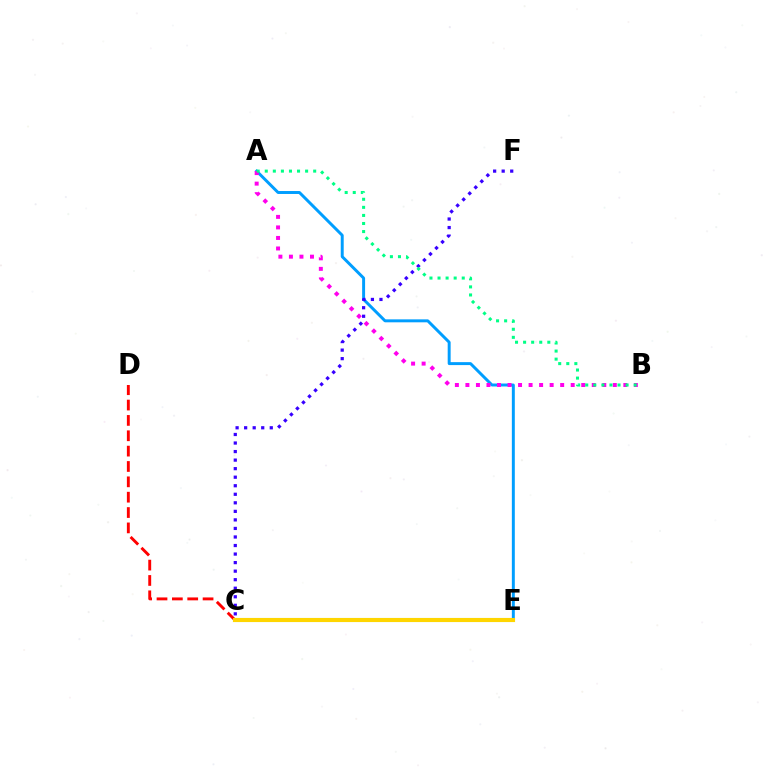{('C', 'E'): [{'color': '#4fff00', 'line_style': 'solid', 'thickness': 2.92}, {'color': '#ffd500', 'line_style': 'solid', 'thickness': 2.92}], ('A', 'E'): [{'color': '#009eff', 'line_style': 'solid', 'thickness': 2.13}], ('C', 'D'): [{'color': '#ff0000', 'line_style': 'dashed', 'thickness': 2.09}], ('C', 'F'): [{'color': '#3700ff', 'line_style': 'dotted', 'thickness': 2.32}], ('A', 'B'): [{'color': '#ff00ed', 'line_style': 'dotted', 'thickness': 2.86}, {'color': '#00ff86', 'line_style': 'dotted', 'thickness': 2.19}]}